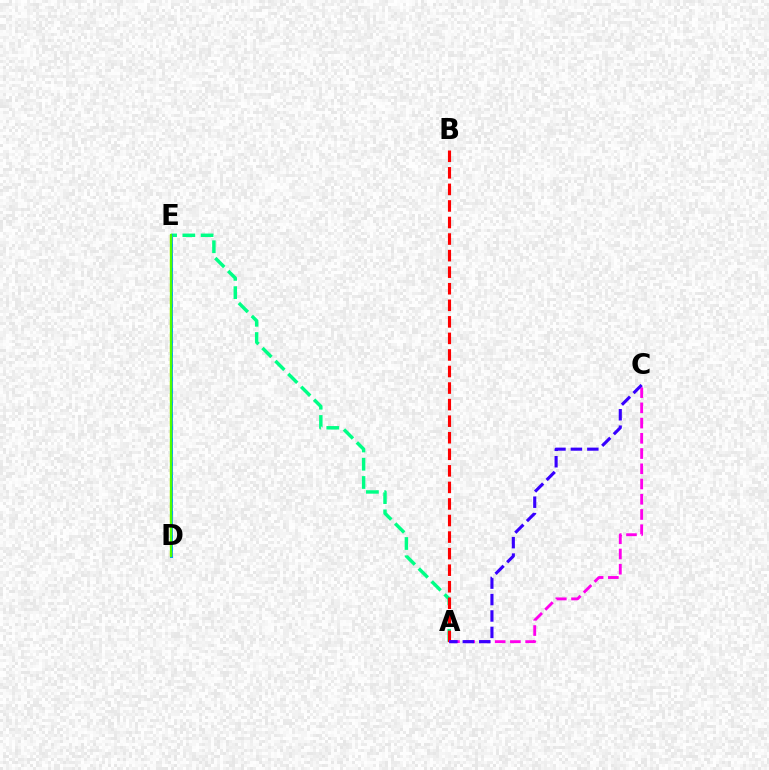{('A', 'E'): [{'color': '#00ff86', 'line_style': 'dashed', 'thickness': 2.48}], ('A', 'B'): [{'color': '#ff0000', 'line_style': 'dashed', 'thickness': 2.25}], ('D', 'E'): [{'color': '#009eff', 'line_style': 'solid', 'thickness': 2.16}, {'color': '#ffd500', 'line_style': 'dashed', 'thickness': 1.65}, {'color': '#4fff00', 'line_style': 'solid', 'thickness': 1.61}], ('A', 'C'): [{'color': '#ff00ed', 'line_style': 'dashed', 'thickness': 2.07}, {'color': '#3700ff', 'line_style': 'dashed', 'thickness': 2.23}]}